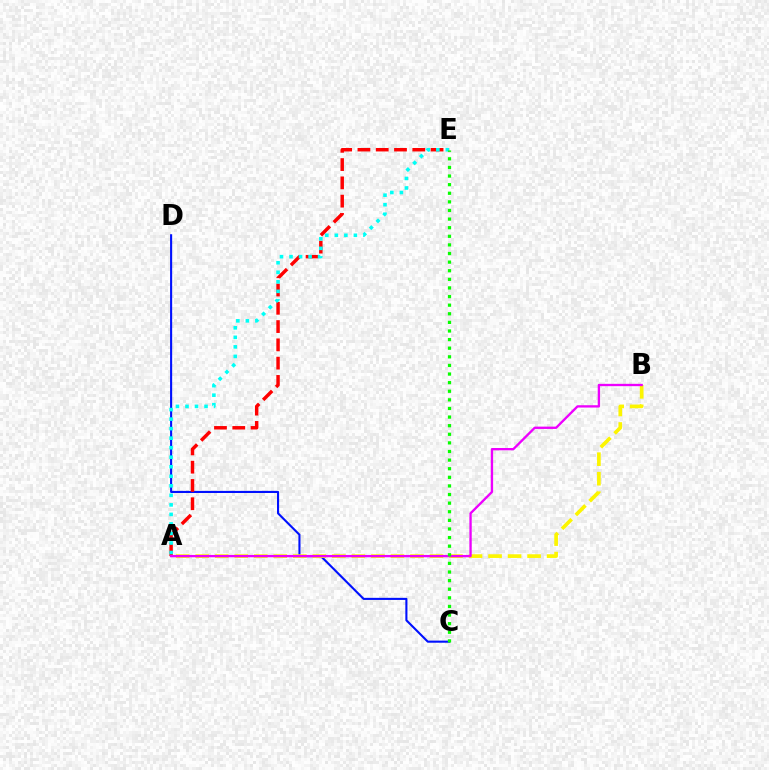{('C', 'D'): [{'color': '#0010ff', 'line_style': 'solid', 'thickness': 1.51}], ('A', 'B'): [{'color': '#fcf500', 'line_style': 'dashed', 'thickness': 2.65}, {'color': '#ee00ff', 'line_style': 'solid', 'thickness': 1.68}], ('A', 'E'): [{'color': '#ff0000', 'line_style': 'dashed', 'thickness': 2.48}, {'color': '#00fff6', 'line_style': 'dotted', 'thickness': 2.59}], ('C', 'E'): [{'color': '#08ff00', 'line_style': 'dotted', 'thickness': 2.34}]}